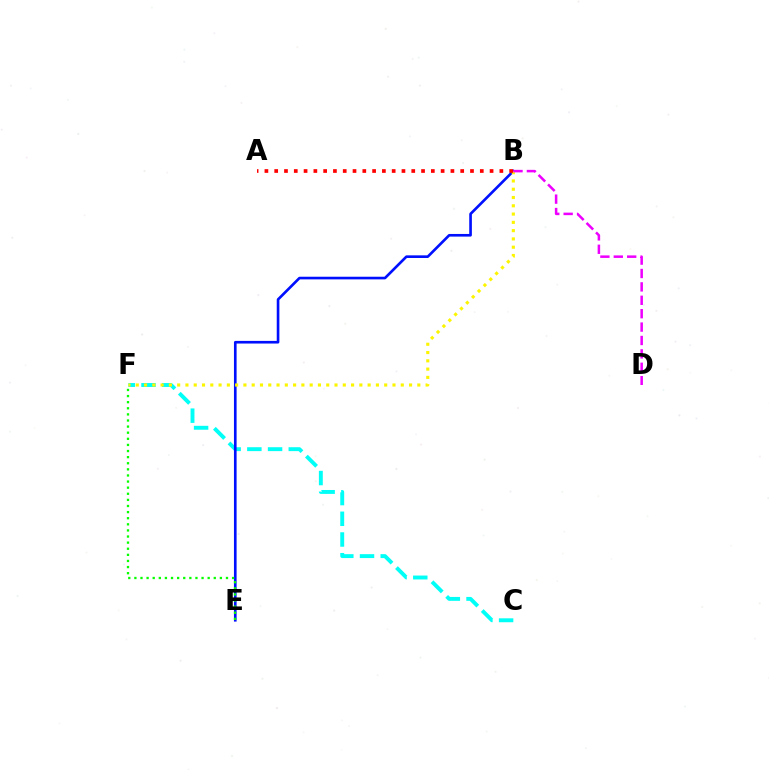{('C', 'F'): [{'color': '#00fff6', 'line_style': 'dashed', 'thickness': 2.81}], ('B', 'E'): [{'color': '#0010ff', 'line_style': 'solid', 'thickness': 1.9}], ('E', 'F'): [{'color': '#08ff00', 'line_style': 'dotted', 'thickness': 1.66}], ('B', 'F'): [{'color': '#fcf500', 'line_style': 'dotted', 'thickness': 2.25}], ('B', 'D'): [{'color': '#ee00ff', 'line_style': 'dashed', 'thickness': 1.82}], ('A', 'B'): [{'color': '#ff0000', 'line_style': 'dotted', 'thickness': 2.66}]}